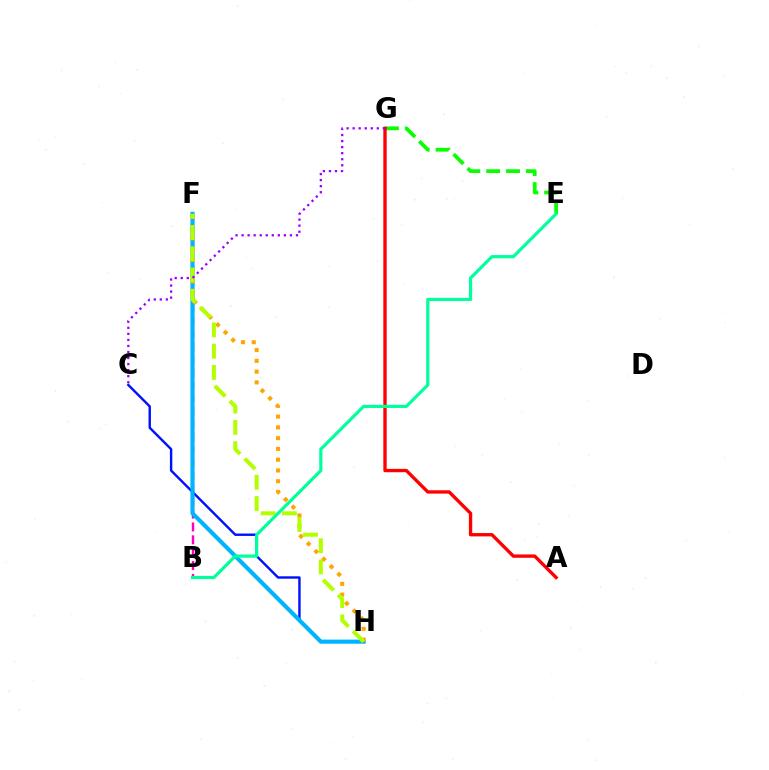{('B', 'F'): [{'color': '#ff00bd', 'line_style': 'dashed', 'thickness': 1.75}], ('C', 'H'): [{'color': '#0010ff', 'line_style': 'solid', 'thickness': 1.73}], ('F', 'H'): [{'color': '#00b5ff', 'line_style': 'solid', 'thickness': 2.98}, {'color': '#ffa500', 'line_style': 'dotted', 'thickness': 2.93}, {'color': '#b3ff00', 'line_style': 'dashed', 'thickness': 2.89}], ('E', 'G'): [{'color': '#08ff00', 'line_style': 'dashed', 'thickness': 2.69}], ('A', 'G'): [{'color': '#ff0000', 'line_style': 'solid', 'thickness': 2.41}], ('B', 'E'): [{'color': '#00ff9d', 'line_style': 'solid', 'thickness': 2.3}], ('C', 'G'): [{'color': '#9b00ff', 'line_style': 'dotted', 'thickness': 1.64}]}